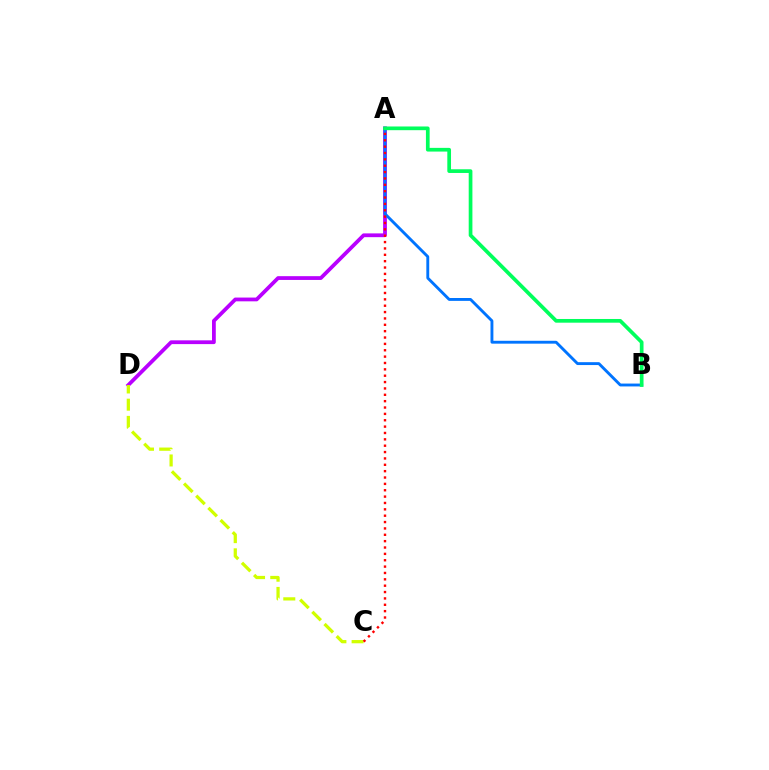{('A', 'D'): [{'color': '#b900ff', 'line_style': 'solid', 'thickness': 2.72}], ('A', 'B'): [{'color': '#0074ff', 'line_style': 'solid', 'thickness': 2.07}, {'color': '#00ff5c', 'line_style': 'solid', 'thickness': 2.67}], ('C', 'D'): [{'color': '#d1ff00', 'line_style': 'dashed', 'thickness': 2.34}], ('A', 'C'): [{'color': '#ff0000', 'line_style': 'dotted', 'thickness': 1.73}]}